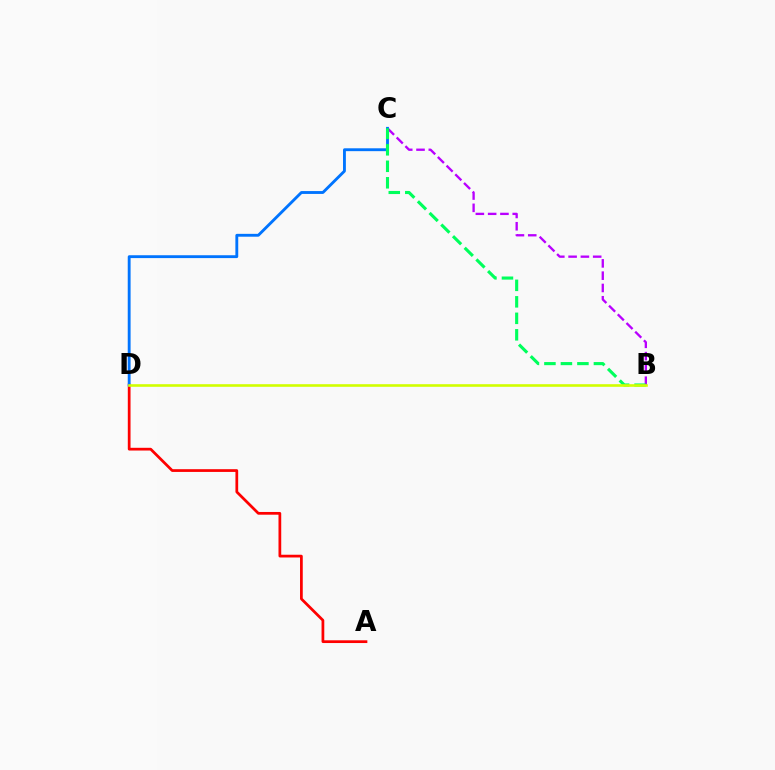{('B', 'C'): [{'color': '#b900ff', 'line_style': 'dashed', 'thickness': 1.67}, {'color': '#00ff5c', 'line_style': 'dashed', 'thickness': 2.24}], ('A', 'D'): [{'color': '#ff0000', 'line_style': 'solid', 'thickness': 1.97}], ('C', 'D'): [{'color': '#0074ff', 'line_style': 'solid', 'thickness': 2.06}], ('B', 'D'): [{'color': '#d1ff00', 'line_style': 'solid', 'thickness': 1.88}]}